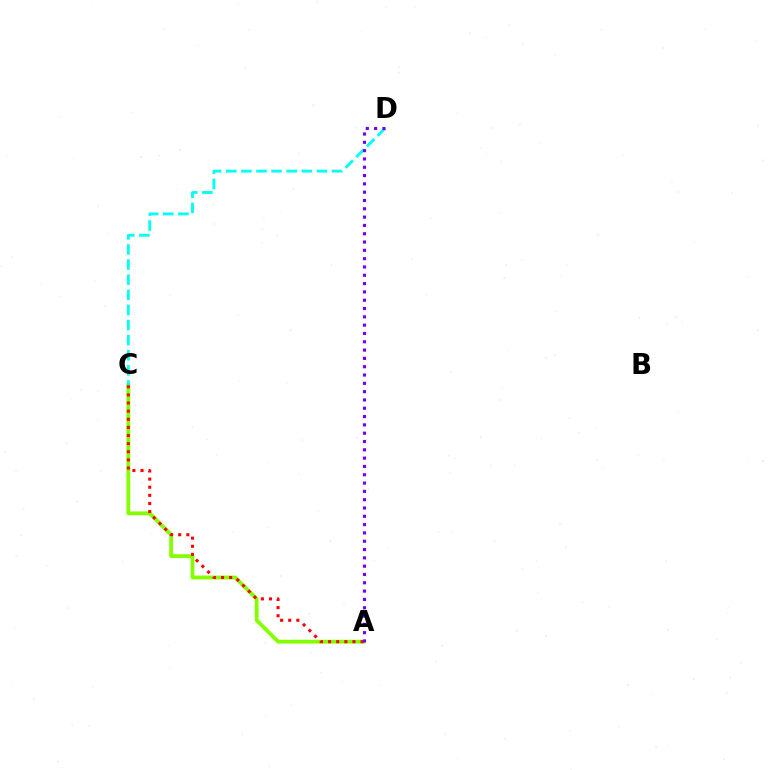{('A', 'C'): [{'color': '#84ff00', 'line_style': 'solid', 'thickness': 2.75}, {'color': '#ff0000', 'line_style': 'dotted', 'thickness': 2.21}], ('C', 'D'): [{'color': '#00fff6', 'line_style': 'dashed', 'thickness': 2.05}], ('A', 'D'): [{'color': '#7200ff', 'line_style': 'dotted', 'thickness': 2.26}]}